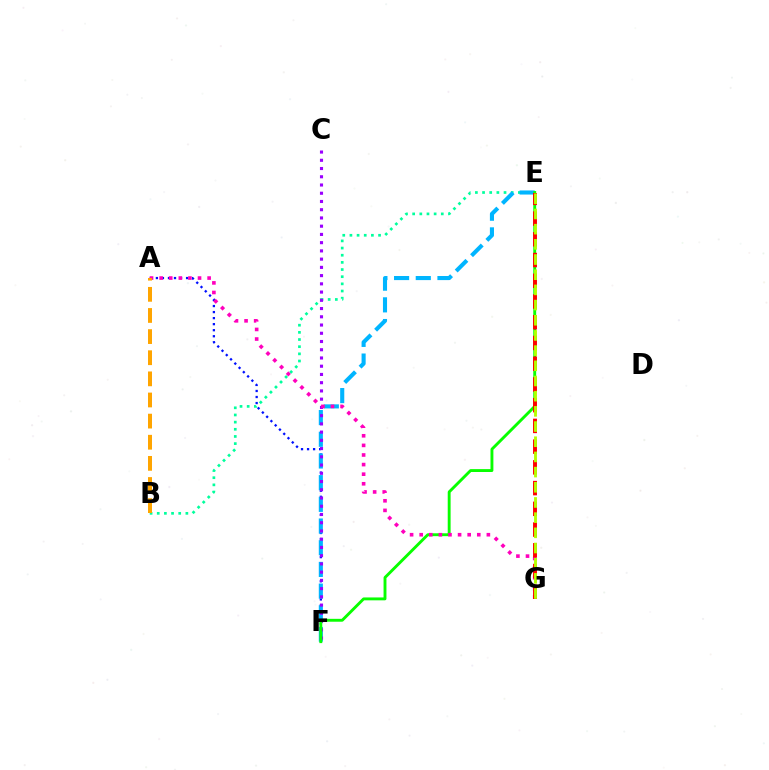{('A', 'F'): [{'color': '#0010ff', 'line_style': 'dotted', 'thickness': 1.64}], ('B', 'E'): [{'color': '#00ff9d', 'line_style': 'dotted', 'thickness': 1.95}], ('E', 'F'): [{'color': '#00b5ff', 'line_style': 'dashed', 'thickness': 2.95}, {'color': '#08ff00', 'line_style': 'solid', 'thickness': 2.08}], ('C', 'F'): [{'color': '#9b00ff', 'line_style': 'dotted', 'thickness': 2.24}], ('A', 'G'): [{'color': '#ff00bd', 'line_style': 'dotted', 'thickness': 2.61}], ('A', 'B'): [{'color': '#ffa500', 'line_style': 'dashed', 'thickness': 2.87}], ('E', 'G'): [{'color': '#ff0000', 'line_style': 'dashed', 'thickness': 2.82}, {'color': '#b3ff00', 'line_style': 'dashed', 'thickness': 2.06}]}